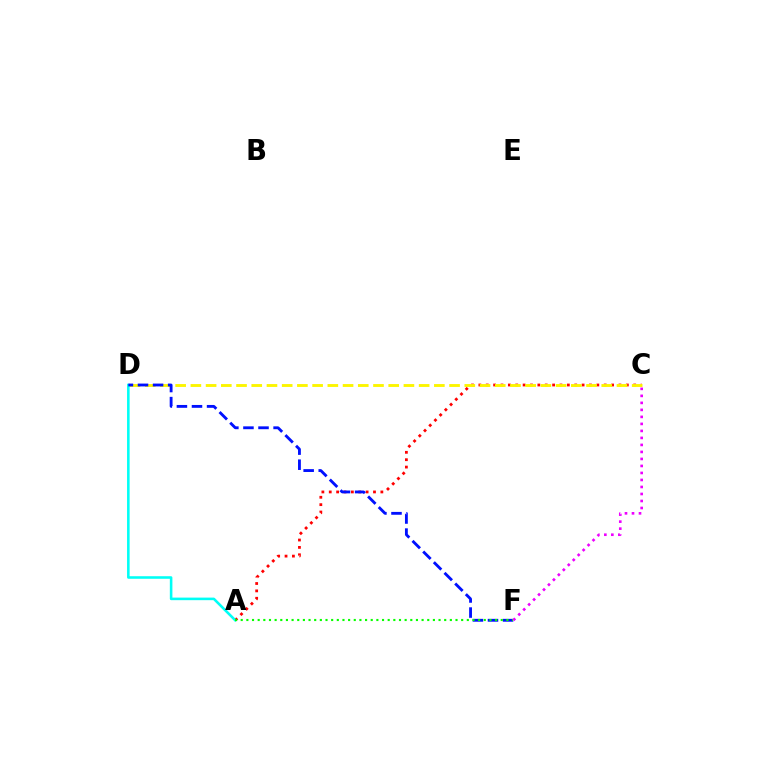{('A', 'C'): [{'color': '#ff0000', 'line_style': 'dotted', 'thickness': 2.0}], ('C', 'D'): [{'color': '#fcf500', 'line_style': 'dashed', 'thickness': 2.07}], ('A', 'D'): [{'color': '#00fff6', 'line_style': 'solid', 'thickness': 1.85}], ('D', 'F'): [{'color': '#0010ff', 'line_style': 'dashed', 'thickness': 2.05}], ('A', 'F'): [{'color': '#08ff00', 'line_style': 'dotted', 'thickness': 1.54}], ('C', 'F'): [{'color': '#ee00ff', 'line_style': 'dotted', 'thickness': 1.9}]}